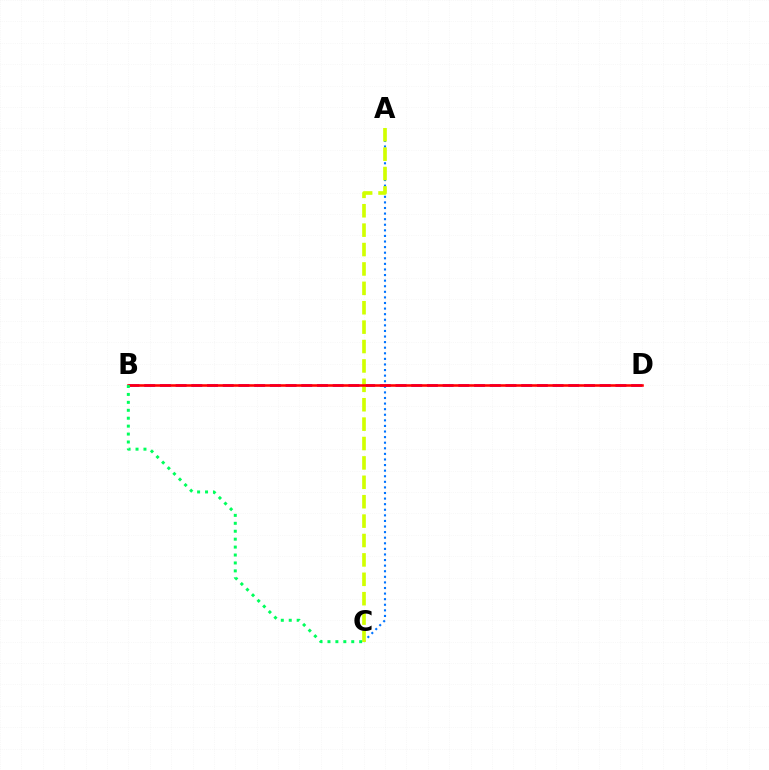{('A', 'C'): [{'color': '#0074ff', 'line_style': 'dotted', 'thickness': 1.52}, {'color': '#d1ff00', 'line_style': 'dashed', 'thickness': 2.64}], ('B', 'D'): [{'color': '#b900ff', 'line_style': 'dashed', 'thickness': 2.13}, {'color': '#ff0000', 'line_style': 'solid', 'thickness': 1.85}], ('B', 'C'): [{'color': '#00ff5c', 'line_style': 'dotted', 'thickness': 2.15}]}